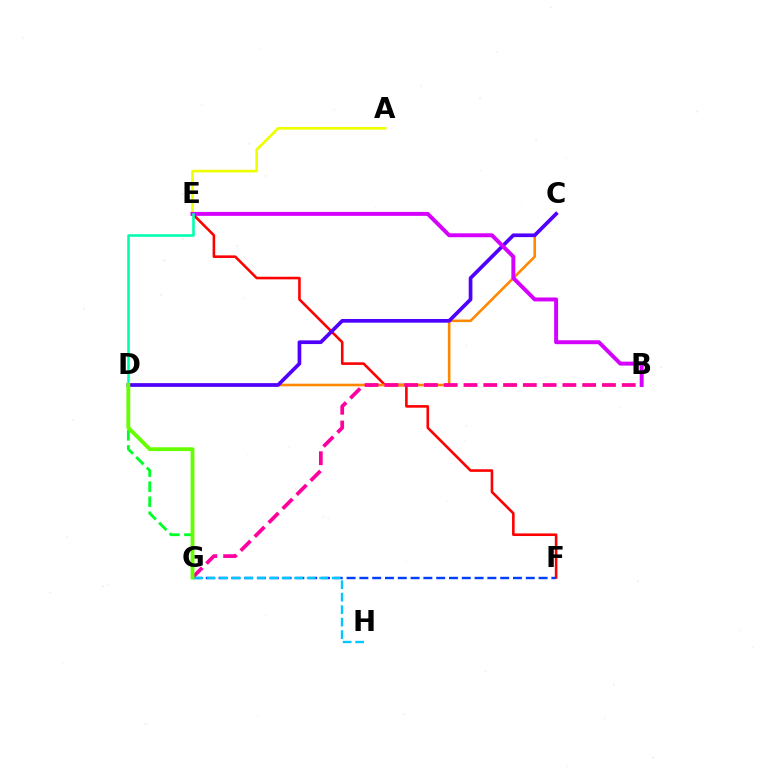{('E', 'F'): [{'color': '#ff0000', 'line_style': 'solid', 'thickness': 1.87}], ('C', 'D'): [{'color': '#ff8800', 'line_style': 'solid', 'thickness': 1.87}, {'color': '#4f00ff', 'line_style': 'solid', 'thickness': 2.66}], ('F', 'G'): [{'color': '#003fff', 'line_style': 'dashed', 'thickness': 1.74}], ('B', 'G'): [{'color': '#ff00a0', 'line_style': 'dashed', 'thickness': 2.69}], ('D', 'G'): [{'color': '#00ff27', 'line_style': 'dashed', 'thickness': 2.04}, {'color': '#66ff00', 'line_style': 'solid', 'thickness': 2.76}], ('A', 'E'): [{'color': '#eeff00', 'line_style': 'solid', 'thickness': 1.93}], ('B', 'E'): [{'color': '#d600ff', 'line_style': 'solid', 'thickness': 2.84}], ('G', 'H'): [{'color': '#00c7ff', 'line_style': 'dashed', 'thickness': 1.7}], ('D', 'E'): [{'color': '#00ffaf', 'line_style': 'solid', 'thickness': 1.86}]}